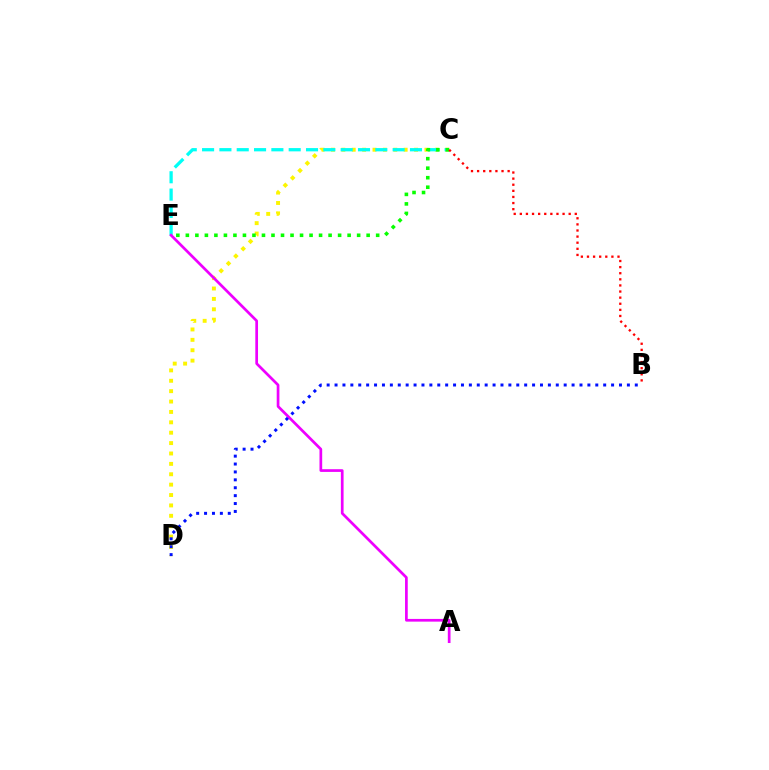{('C', 'D'): [{'color': '#fcf500', 'line_style': 'dotted', 'thickness': 2.82}], ('C', 'E'): [{'color': '#00fff6', 'line_style': 'dashed', 'thickness': 2.35}, {'color': '#08ff00', 'line_style': 'dotted', 'thickness': 2.59}], ('A', 'E'): [{'color': '#ee00ff', 'line_style': 'solid', 'thickness': 1.95}], ('B', 'D'): [{'color': '#0010ff', 'line_style': 'dotted', 'thickness': 2.15}], ('B', 'C'): [{'color': '#ff0000', 'line_style': 'dotted', 'thickness': 1.66}]}